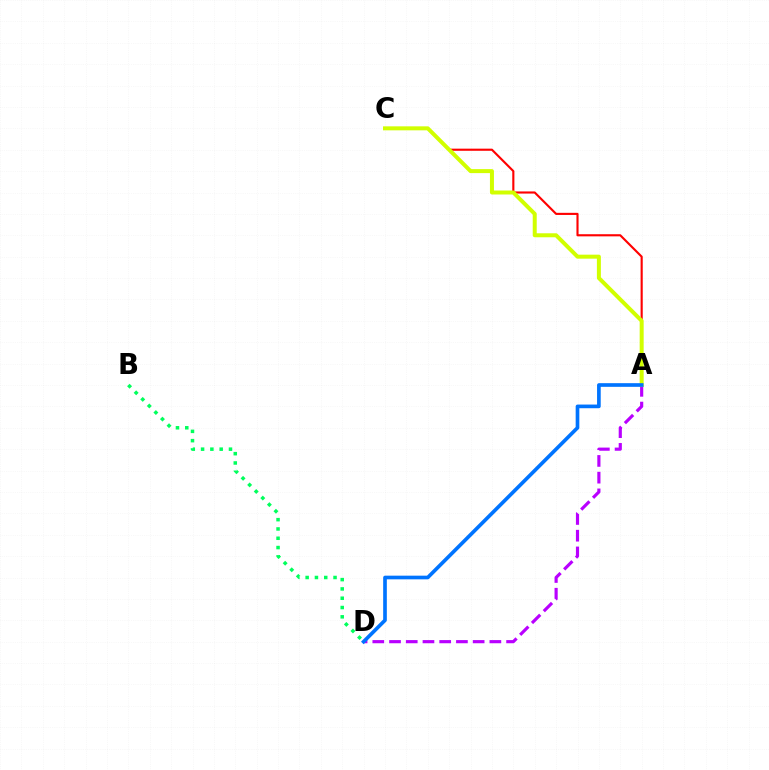{('A', 'D'): [{'color': '#b900ff', 'line_style': 'dashed', 'thickness': 2.27}, {'color': '#0074ff', 'line_style': 'solid', 'thickness': 2.64}], ('A', 'C'): [{'color': '#ff0000', 'line_style': 'solid', 'thickness': 1.53}, {'color': '#d1ff00', 'line_style': 'solid', 'thickness': 2.88}], ('B', 'D'): [{'color': '#00ff5c', 'line_style': 'dotted', 'thickness': 2.53}]}